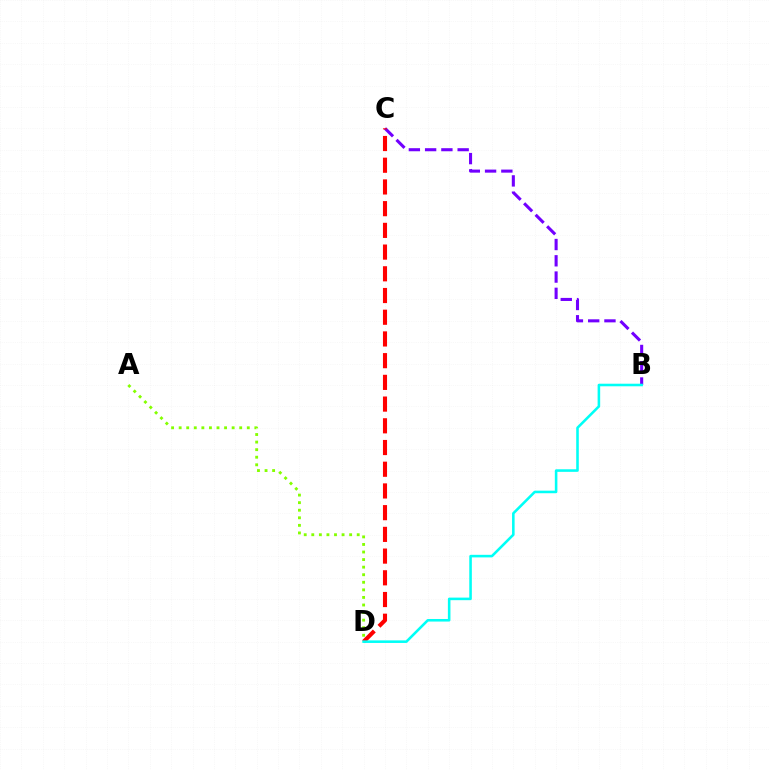{('B', 'C'): [{'color': '#7200ff', 'line_style': 'dashed', 'thickness': 2.21}], ('A', 'D'): [{'color': '#84ff00', 'line_style': 'dotted', 'thickness': 2.06}], ('C', 'D'): [{'color': '#ff0000', 'line_style': 'dashed', 'thickness': 2.95}], ('B', 'D'): [{'color': '#00fff6', 'line_style': 'solid', 'thickness': 1.85}]}